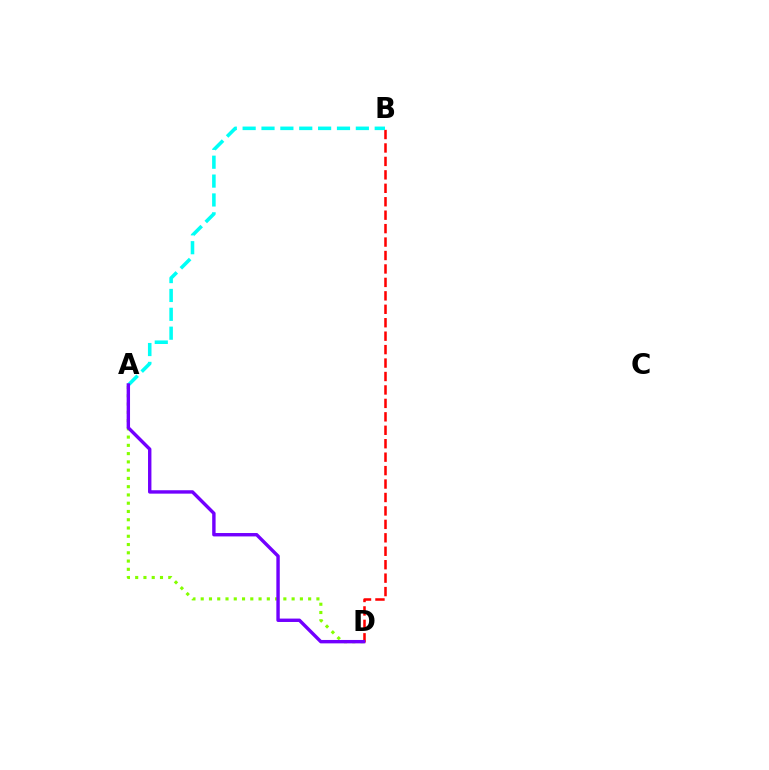{('B', 'D'): [{'color': '#ff0000', 'line_style': 'dashed', 'thickness': 1.83}], ('A', 'D'): [{'color': '#84ff00', 'line_style': 'dotted', 'thickness': 2.25}, {'color': '#7200ff', 'line_style': 'solid', 'thickness': 2.45}], ('A', 'B'): [{'color': '#00fff6', 'line_style': 'dashed', 'thickness': 2.56}]}